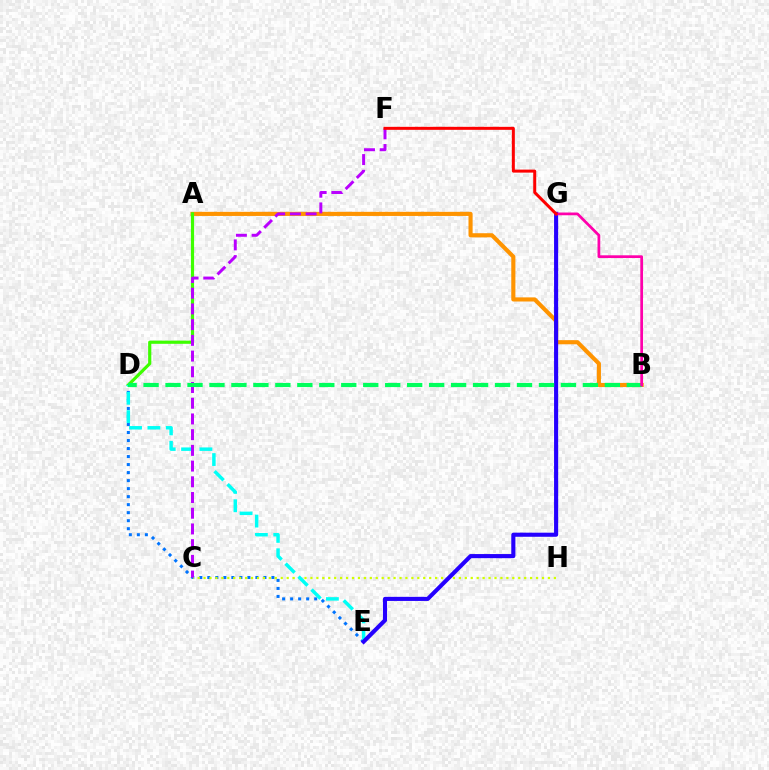{('A', 'B'): [{'color': '#ff9400', 'line_style': 'solid', 'thickness': 2.97}], ('D', 'E'): [{'color': '#0074ff', 'line_style': 'dotted', 'thickness': 2.18}, {'color': '#00fff6', 'line_style': 'dashed', 'thickness': 2.49}], ('A', 'D'): [{'color': '#3dff00', 'line_style': 'solid', 'thickness': 2.29}], ('C', 'H'): [{'color': '#d1ff00', 'line_style': 'dotted', 'thickness': 1.61}], ('E', 'G'): [{'color': '#2500ff', 'line_style': 'solid', 'thickness': 2.96}], ('C', 'F'): [{'color': '#b900ff', 'line_style': 'dashed', 'thickness': 2.13}], ('B', 'D'): [{'color': '#00ff5c', 'line_style': 'dashed', 'thickness': 2.98}], ('B', 'G'): [{'color': '#ff00ac', 'line_style': 'solid', 'thickness': 1.97}], ('F', 'G'): [{'color': '#ff0000', 'line_style': 'solid', 'thickness': 2.16}]}